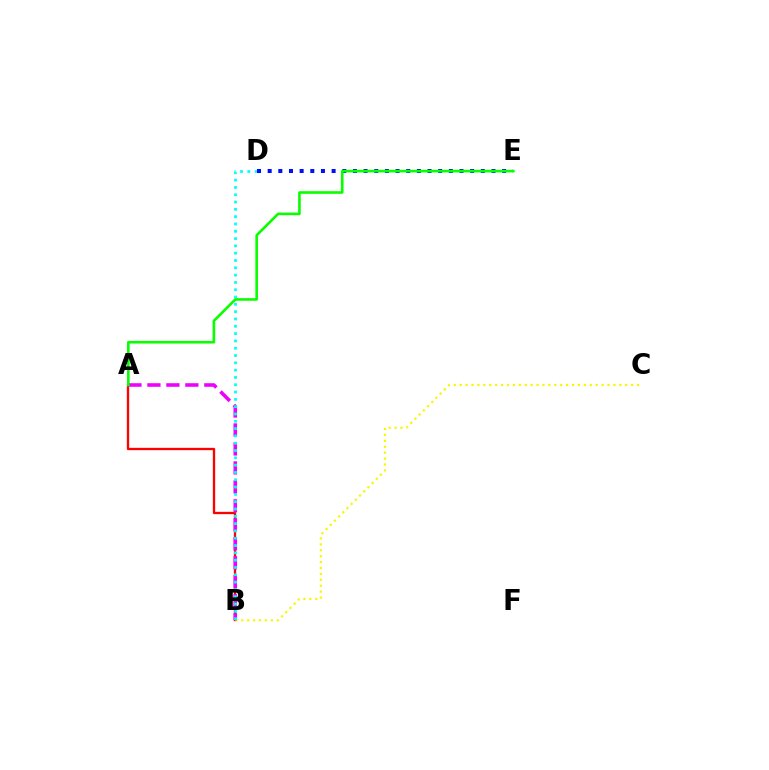{('A', 'B'): [{'color': '#ff0000', 'line_style': 'solid', 'thickness': 1.67}, {'color': '#ee00ff', 'line_style': 'dashed', 'thickness': 2.58}], ('B', 'C'): [{'color': '#fcf500', 'line_style': 'dotted', 'thickness': 1.61}], ('B', 'D'): [{'color': '#00fff6', 'line_style': 'dotted', 'thickness': 1.99}], ('D', 'E'): [{'color': '#0010ff', 'line_style': 'dotted', 'thickness': 2.9}], ('A', 'E'): [{'color': '#08ff00', 'line_style': 'solid', 'thickness': 1.88}]}